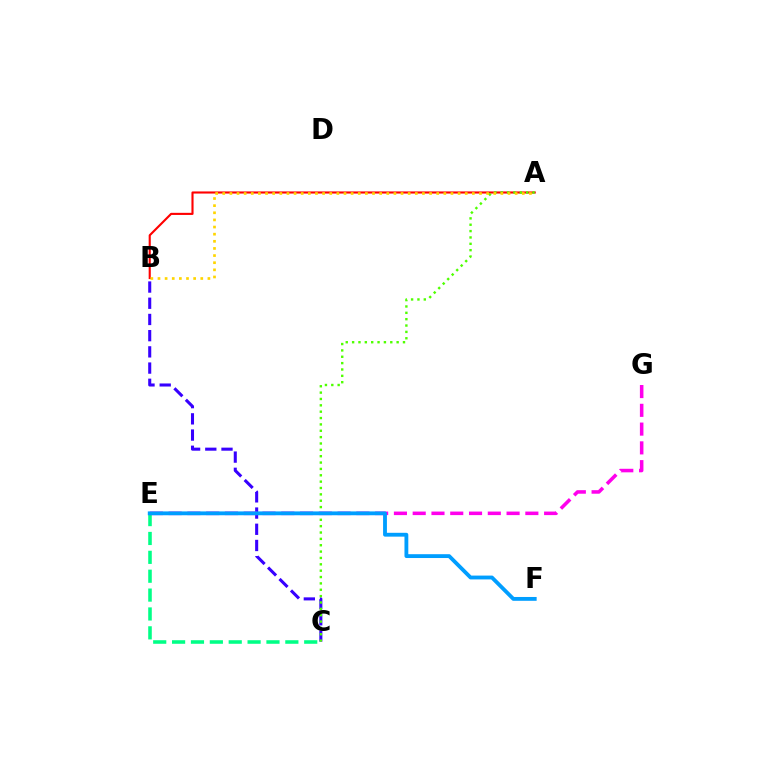{('C', 'E'): [{'color': '#00ff86', 'line_style': 'dashed', 'thickness': 2.56}], ('A', 'B'): [{'color': '#ff0000', 'line_style': 'solid', 'thickness': 1.52}, {'color': '#ffd500', 'line_style': 'dotted', 'thickness': 1.94}], ('B', 'C'): [{'color': '#3700ff', 'line_style': 'dashed', 'thickness': 2.2}], ('E', 'G'): [{'color': '#ff00ed', 'line_style': 'dashed', 'thickness': 2.55}], ('A', 'C'): [{'color': '#4fff00', 'line_style': 'dotted', 'thickness': 1.73}], ('E', 'F'): [{'color': '#009eff', 'line_style': 'solid', 'thickness': 2.76}]}